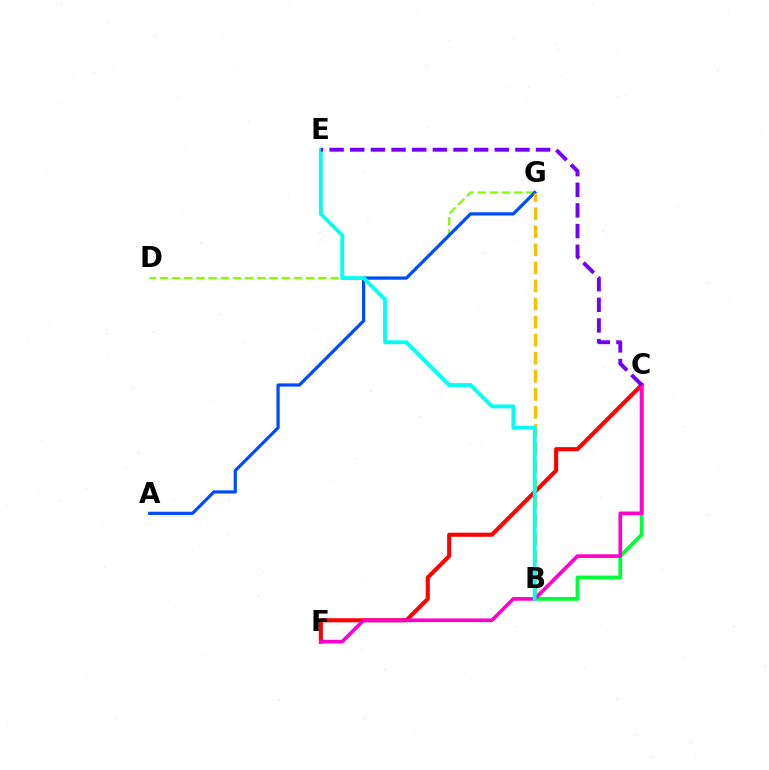{('D', 'G'): [{'color': '#84ff00', 'line_style': 'dashed', 'thickness': 1.66}], ('B', 'C'): [{'color': '#00ff39', 'line_style': 'solid', 'thickness': 2.74}], ('C', 'F'): [{'color': '#ff0000', 'line_style': 'solid', 'thickness': 2.93}, {'color': '#ff00cf', 'line_style': 'solid', 'thickness': 2.64}], ('A', 'G'): [{'color': '#004bff', 'line_style': 'solid', 'thickness': 2.32}], ('B', 'G'): [{'color': '#ffbd00', 'line_style': 'dashed', 'thickness': 2.46}], ('B', 'E'): [{'color': '#00fff6', 'line_style': 'solid', 'thickness': 2.75}], ('C', 'E'): [{'color': '#7200ff', 'line_style': 'dashed', 'thickness': 2.8}]}